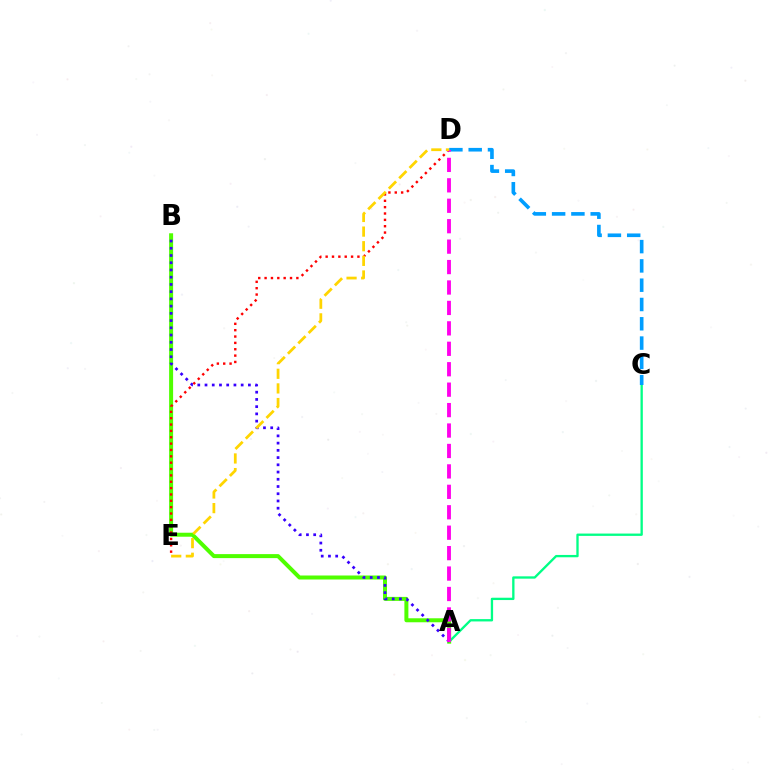{('A', 'C'): [{'color': '#00ff86', 'line_style': 'solid', 'thickness': 1.67}], ('A', 'B'): [{'color': '#4fff00', 'line_style': 'solid', 'thickness': 2.88}, {'color': '#3700ff', 'line_style': 'dotted', 'thickness': 1.96}], ('D', 'E'): [{'color': '#ff0000', 'line_style': 'dotted', 'thickness': 1.73}, {'color': '#ffd500', 'line_style': 'dashed', 'thickness': 1.99}], ('C', 'D'): [{'color': '#009eff', 'line_style': 'dashed', 'thickness': 2.62}], ('A', 'D'): [{'color': '#ff00ed', 'line_style': 'dashed', 'thickness': 2.78}]}